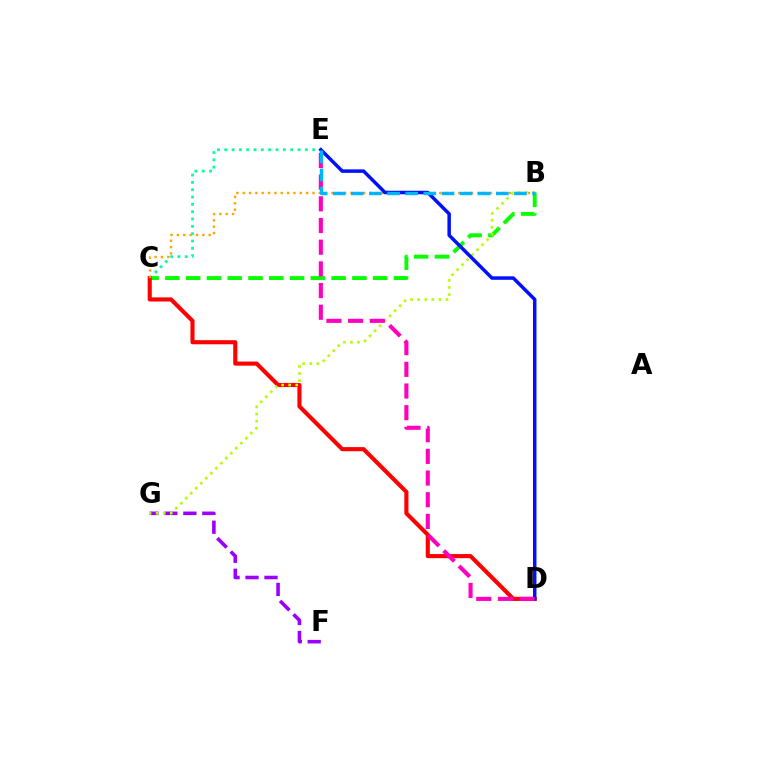{('C', 'E'): [{'color': '#00ff9d', 'line_style': 'dotted', 'thickness': 1.99}], ('B', 'C'): [{'color': '#08ff00', 'line_style': 'dashed', 'thickness': 2.82}, {'color': '#ffa500', 'line_style': 'dotted', 'thickness': 1.72}], ('C', 'D'): [{'color': '#ff0000', 'line_style': 'solid', 'thickness': 2.96}], ('F', 'G'): [{'color': '#9b00ff', 'line_style': 'dashed', 'thickness': 2.58}], ('B', 'G'): [{'color': '#b3ff00', 'line_style': 'dotted', 'thickness': 1.92}], ('D', 'E'): [{'color': '#0010ff', 'line_style': 'solid', 'thickness': 2.51}, {'color': '#ff00bd', 'line_style': 'dashed', 'thickness': 2.95}], ('B', 'E'): [{'color': '#00b5ff', 'line_style': 'dashed', 'thickness': 2.46}]}